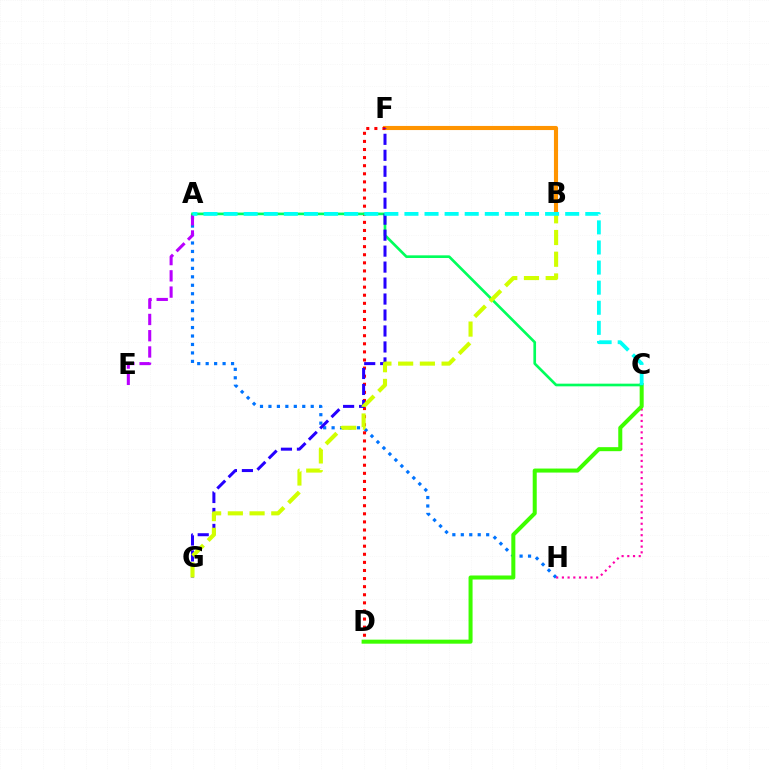{('A', 'H'): [{'color': '#0074ff', 'line_style': 'dotted', 'thickness': 2.3}], ('B', 'F'): [{'color': '#ff9400', 'line_style': 'solid', 'thickness': 2.96}], ('C', 'H'): [{'color': '#ff00ac', 'line_style': 'dotted', 'thickness': 1.55}], ('A', 'E'): [{'color': '#b900ff', 'line_style': 'dashed', 'thickness': 2.21}], ('D', 'F'): [{'color': '#ff0000', 'line_style': 'dotted', 'thickness': 2.2}], ('C', 'D'): [{'color': '#3dff00', 'line_style': 'solid', 'thickness': 2.9}], ('A', 'C'): [{'color': '#00ff5c', 'line_style': 'solid', 'thickness': 1.92}, {'color': '#00fff6', 'line_style': 'dashed', 'thickness': 2.73}], ('F', 'G'): [{'color': '#2500ff', 'line_style': 'dashed', 'thickness': 2.17}], ('B', 'G'): [{'color': '#d1ff00', 'line_style': 'dashed', 'thickness': 2.95}]}